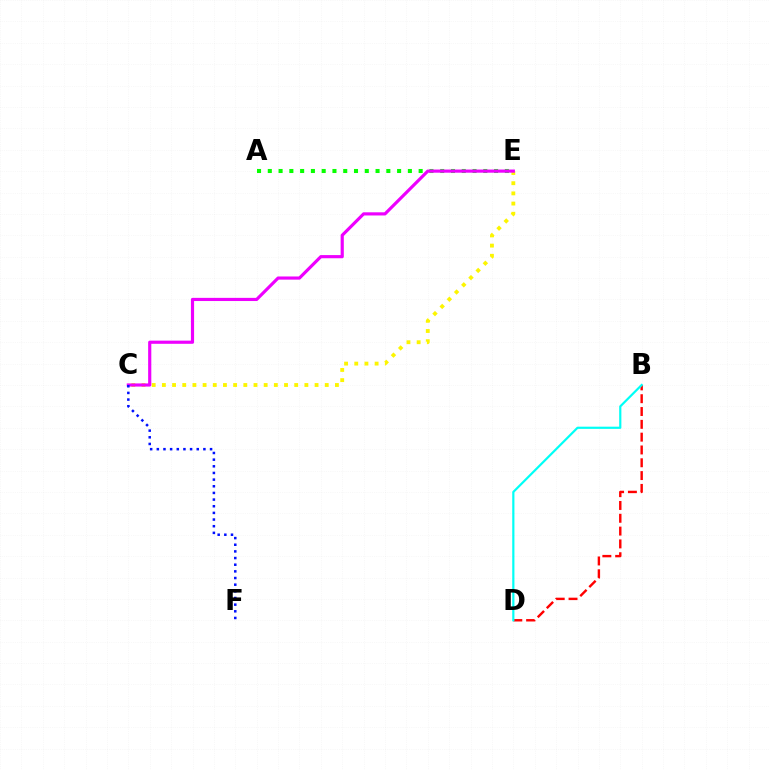{('A', 'E'): [{'color': '#08ff00', 'line_style': 'dotted', 'thickness': 2.93}], ('C', 'E'): [{'color': '#fcf500', 'line_style': 'dotted', 'thickness': 2.77}, {'color': '#ee00ff', 'line_style': 'solid', 'thickness': 2.28}], ('B', 'D'): [{'color': '#ff0000', 'line_style': 'dashed', 'thickness': 1.74}, {'color': '#00fff6', 'line_style': 'solid', 'thickness': 1.58}], ('C', 'F'): [{'color': '#0010ff', 'line_style': 'dotted', 'thickness': 1.81}]}